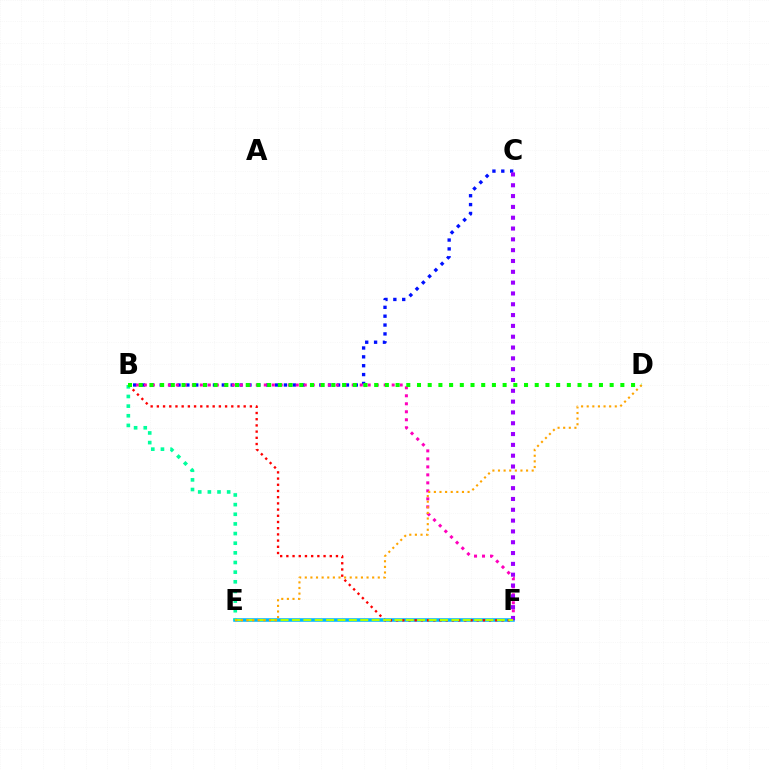{('E', 'F'): [{'color': '#00b5ff', 'line_style': 'solid', 'thickness': 2.56}, {'color': '#b3ff00', 'line_style': 'dashed', 'thickness': 1.55}], ('B', 'C'): [{'color': '#0010ff', 'line_style': 'dotted', 'thickness': 2.41}], ('B', 'F'): [{'color': '#ff0000', 'line_style': 'dotted', 'thickness': 1.69}, {'color': '#ff00bd', 'line_style': 'dotted', 'thickness': 2.17}], ('C', 'F'): [{'color': '#9b00ff', 'line_style': 'dotted', 'thickness': 2.94}], ('B', 'E'): [{'color': '#00ff9d', 'line_style': 'dotted', 'thickness': 2.62}], ('B', 'D'): [{'color': '#08ff00', 'line_style': 'dotted', 'thickness': 2.91}], ('D', 'E'): [{'color': '#ffa500', 'line_style': 'dotted', 'thickness': 1.53}]}